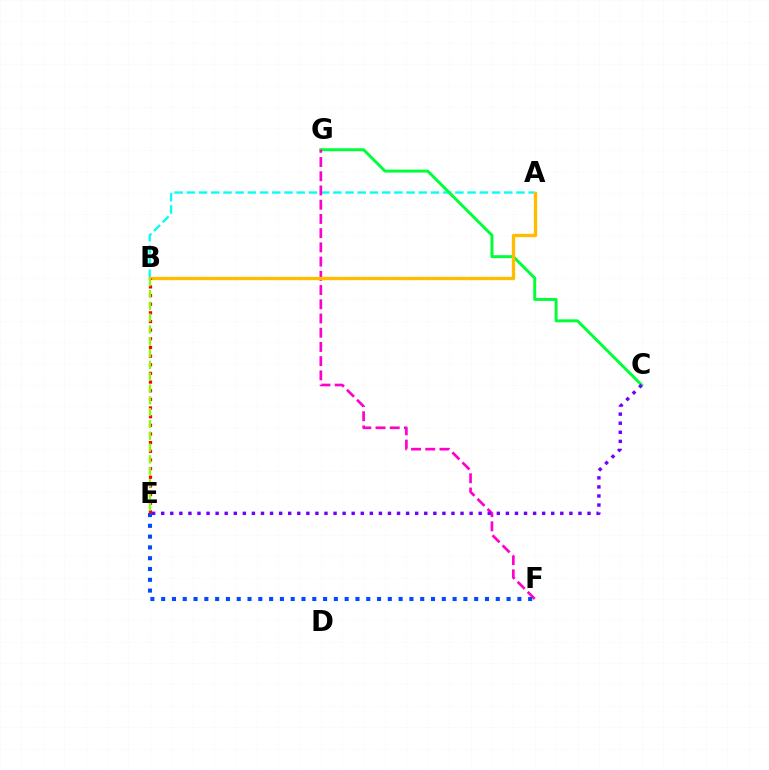{('A', 'B'): [{'color': '#00fff6', 'line_style': 'dashed', 'thickness': 1.66}, {'color': '#ffbd00', 'line_style': 'solid', 'thickness': 2.4}], ('C', 'G'): [{'color': '#00ff39', 'line_style': 'solid', 'thickness': 2.13}], ('F', 'G'): [{'color': '#ff00cf', 'line_style': 'dashed', 'thickness': 1.93}], ('C', 'E'): [{'color': '#7200ff', 'line_style': 'dotted', 'thickness': 2.46}], ('E', 'F'): [{'color': '#004bff', 'line_style': 'dotted', 'thickness': 2.93}], ('B', 'E'): [{'color': '#ff0000', 'line_style': 'dotted', 'thickness': 2.35}, {'color': '#84ff00', 'line_style': 'dashed', 'thickness': 1.61}]}